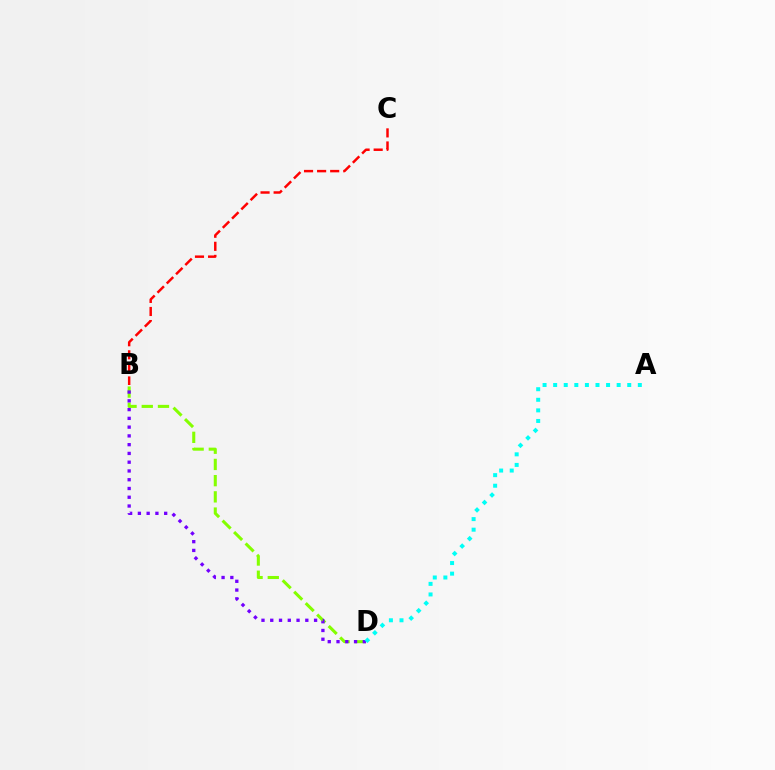{('B', 'D'): [{'color': '#84ff00', 'line_style': 'dashed', 'thickness': 2.2}, {'color': '#7200ff', 'line_style': 'dotted', 'thickness': 2.38}], ('A', 'D'): [{'color': '#00fff6', 'line_style': 'dotted', 'thickness': 2.88}], ('B', 'C'): [{'color': '#ff0000', 'line_style': 'dashed', 'thickness': 1.78}]}